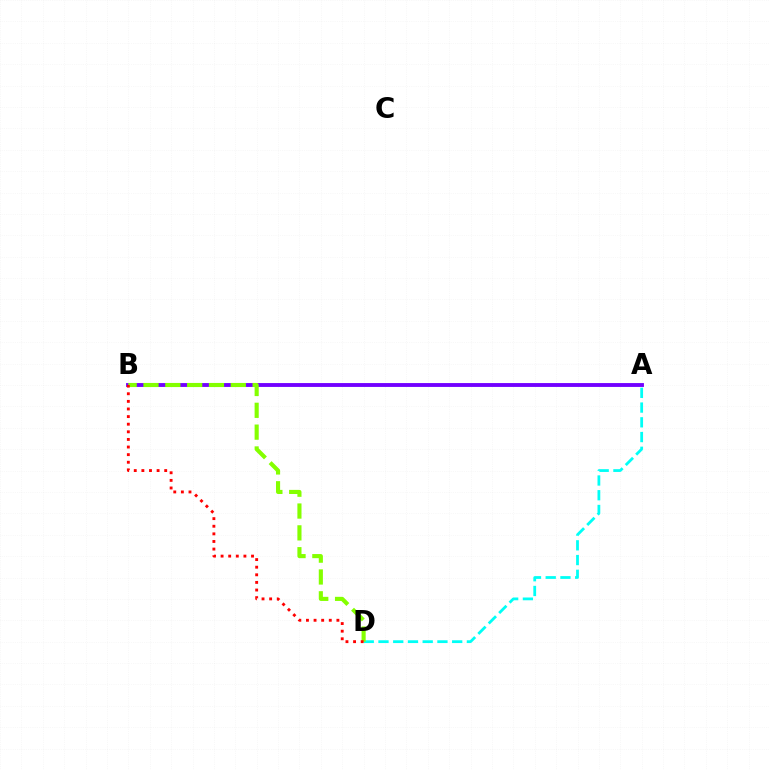{('A', 'D'): [{'color': '#00fff6', 'line_style': 'dashed', 'thickness': 2.0}], ('A', 'B'): [{'color': '#7200ff', 'line_style': 'solid', 'thickness': 2.78}], ('B', 'D'): [{'color': '#84ff00', 'line_style': 'dashed', 'thickness': 2.97}, {'color': '#ff0000', 'line_style': 'dotted', 'thickness': 2.07}]}